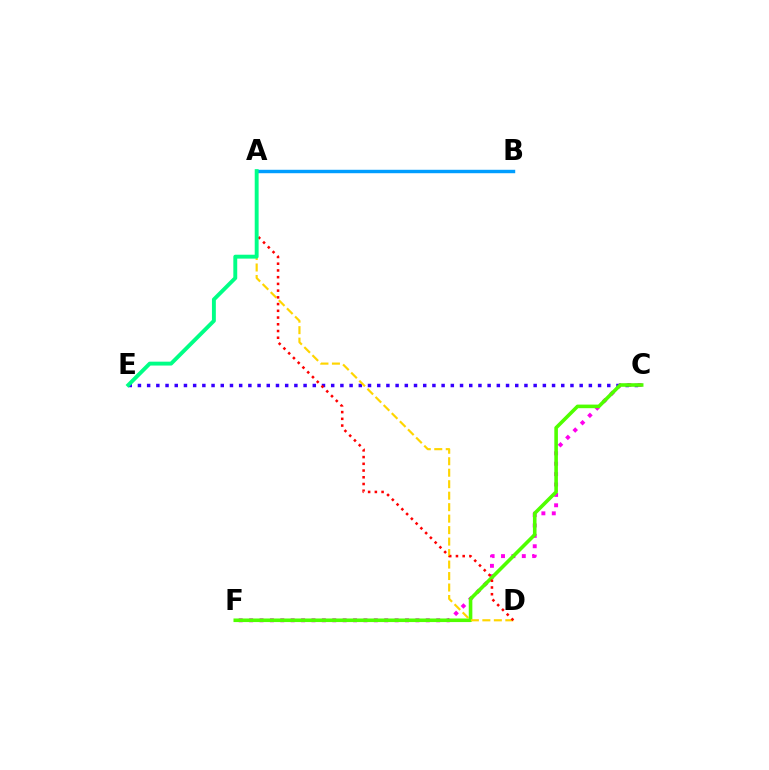{('C', 'F'): [{'color': '#ff00ed', 'line_style': 'dotted', 'thickness': 2.82}, {'color': '#4fff00', 'line_style': 'solid', 'thickness': 2.59}], ('C', 'E'): [{'color': '#3700ff', 'line_style': 'dotted', 'thickness': 2.5}], ('A', 'D'): [{'color': '#ffd500', 'line_style': 'dashed', 'thickness': 1.56}, {'color': '#ff0000', 'line_style': 'dotted', 'thickness': 1.83}], ('A', 'B'): [{'color': '#009eff', 'line_style': 'solid', 'thickness': 2.47}], ('A', 'E'): [{'color': '#00ff86', 'line_style': 'solid', 'thickness': 2.8}]}